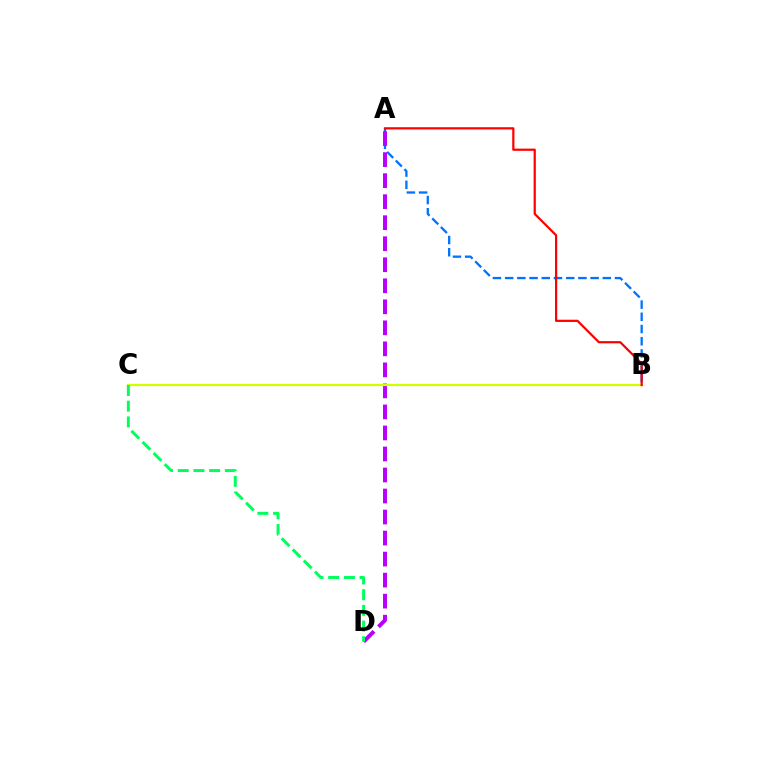{('A', 'B'): [{'color': '#0074ff', 'line_style': 'dashed', 'thickness': 1.66}, {'color': '#ff0000', 'line_style': 'solid', 'thickness': 1.6}], ('A', 'D'): [{'color': '#b900ff', 'line_style': 'dashed', 'thickness': 2.86}], ('B', 'C'): [{'color': '#d1ff00', 'line_style': 'solid', 'thickness': 1.62}], ('C', 'D'): [{'color': '#00ff5c', 'line_style': 'dashed', 'thickness': 2.13}]}